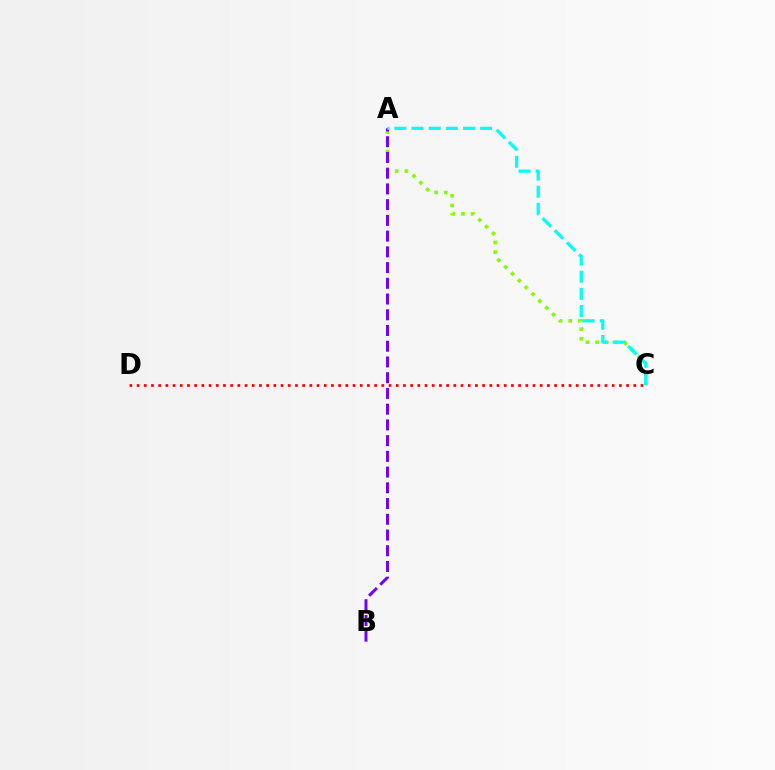{('A', 'C'): [{'color': '#84ff00', 'line_style': 'dotted', 'thickness': 2.62}, {'color': '#00fff6', 'line_style': 'dashed', 'thickness': 2.33}], ('A', 'B'): [{'color': '#7200ff', 'line_style': 'dashed', 'thickness': 2.14}], ('C', 'D'): [{'color': '#ff0000', 'line_style': 'dotted', 'thickness': 1.96}]}